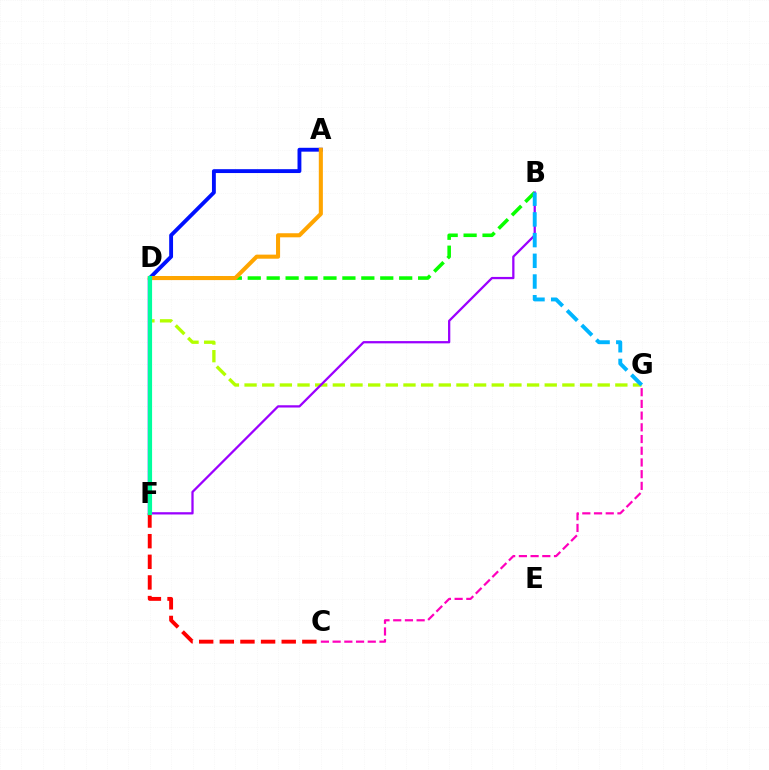{('D', 'G'): [{'color': '#b3ff00', 'line_style': 'dashed', 'thickness': 2.4}], ('B', 'F'): [{'color': '#9b00ff', 'line_style': 'solid', 'thickness': 1.63}], ('B', 'D'): [{'color': '#08ff00', 'line_style': 'dashed', 'thickness': 2.57}], ('A', 'F'): [{'color': '#0010ff', 'line_style': 'solid', 'thickness': 2.78}], ('A', 'D'): [{'color': '#ffa500', 'line_style': 'solid', 'thickness': 2.93}], ('C', 'F'): [{'color': '#ff0000', 'line_style': 'dashed', 'thickness': 2.8}], ('D', 'F'): [{'color': '#00ff9d', 'line_style': 'solid', 'thickness': 3.0}], ('B', 'G'): [{'color': '#00b5ff', 'line_style': 'dashed', 'thickness': 2.81}], ('C', 'G'): [{'color': '#ff00bd', 'line_style': 'dashed', 'thickness': 1.59}]}